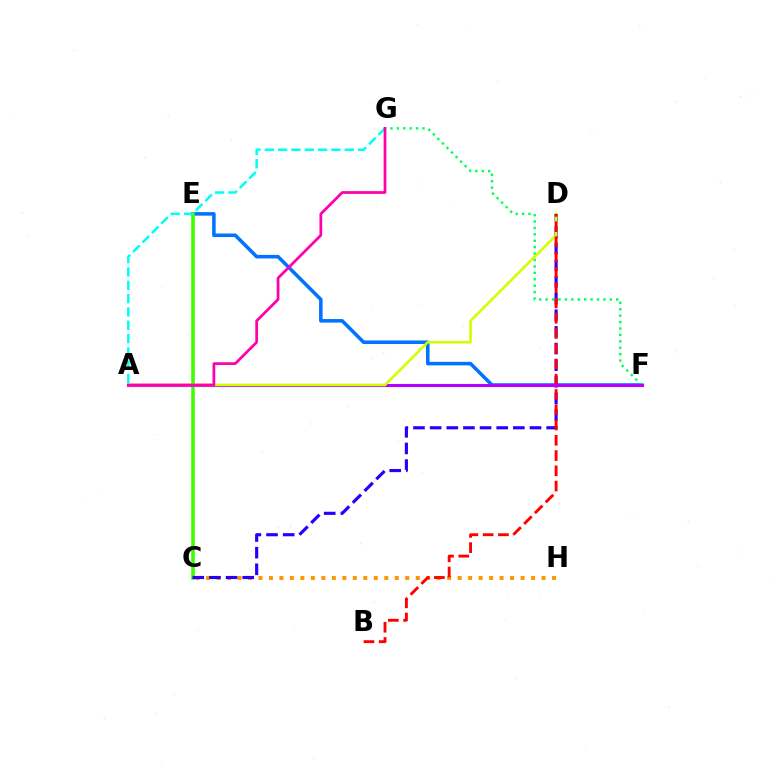{('C', 'H'): [{'color': '#ff9400', 'line_style': 'dotted', 'thickness': 2.85}], ('E', 'F'): [{'color': '#0074ff', 'line_style': 'solid', 'thickness': 2.56}], ('C', 'E'): [{'color': '#3dff00', 'line_style': 'solid', 'thickness': 2.57}], ('F', 'G'): [{'color': '#00ff5c', 'line_style': 'dotted', 'thickness': 1.74}], ('A', 'G'): [{'color': '#00fff6', 'line_style': 'dashed', 'thickness': 1.81}, {'color': '#ff00ac', 'line_style': 'solid', 'thickness': 1.97}], ('C', 'D'): [{'color': '#2500ff', 'line_style': 'dashed', 'thickness': 2.26}], ('A', 'F'): [{'color': '#b900ff', 'line_style': 'solid', 'thickness': 2.22}], ('A', 'D'): [{'color': '#d1ff00', 'line_style': 'solid', 'thickness': 1.84}], ('B', 'D'): [{'color': '#ff0000', 'line_style': 'dashed', 'thickness': 2.07}]}